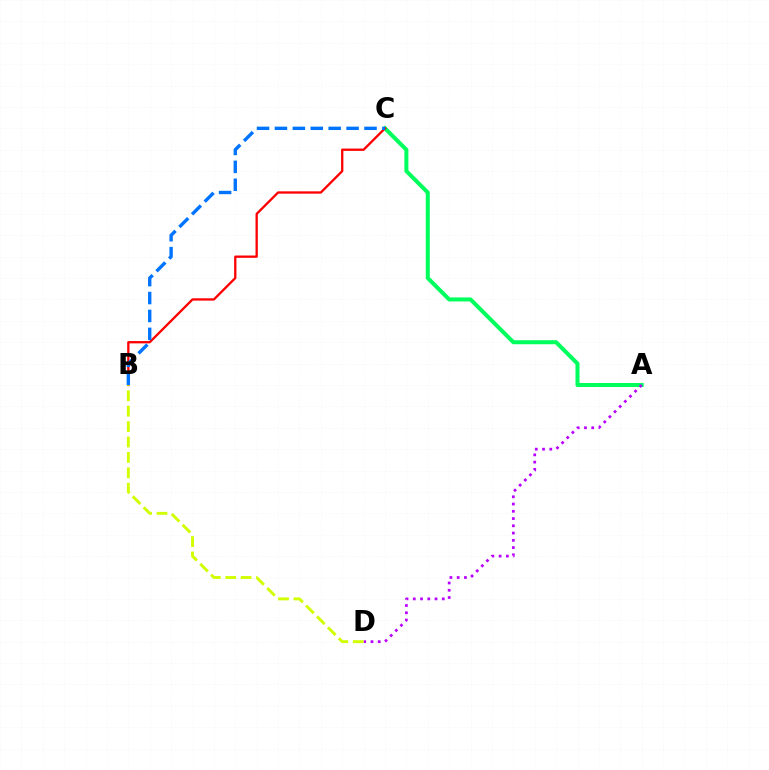{('A', 'C'): [{'color': '#00ff5c', 'line_style': 'solid', 'thickness': 2.9}], ('B', 'C'): [{'color': '#ff0000', 'line_style': 'solid', 'thickness': 1.66}, {'color': '#0074ff', 'line_style': 'dashed', 'thickness': 2.43}], ('A', 'D'): [{'color': '#b900ff', 'line_style': 'dotted', 'thickness': 1.97}], ('B', 'D'): [{'color': '#d1ff00', 'line_style': 'dashed', 'thickness': 2.09}]}